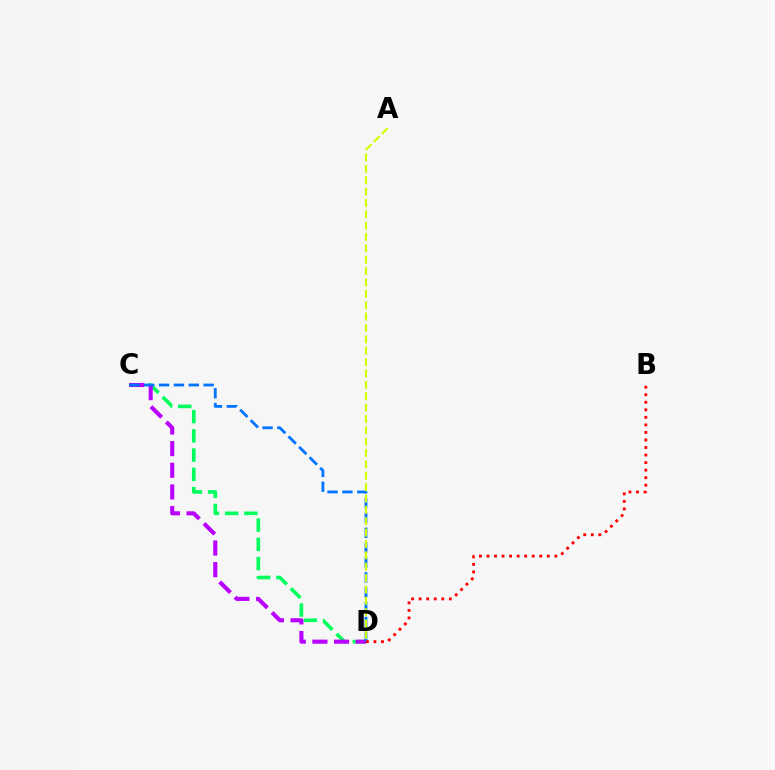{('C', 'D'): [{'color': '#00ff5c', 'line_style': 'dashed', 'thickness': 2.61}, {'color': '#b900ff', 'line_style': 'dashed', 'thickness': 2.94}, {'color': '#0074ff', 'line_style': 'dashed', 'thickness': 2.02}], ('A', 'D'): [{'color': '#d1ff00', 'line_style': 'dashed', 'thickness': 1.54}], ('B', 'D'): [{'color': '#ff0000', 'line_style': 'dotted', 'thickness': 2.05}]}